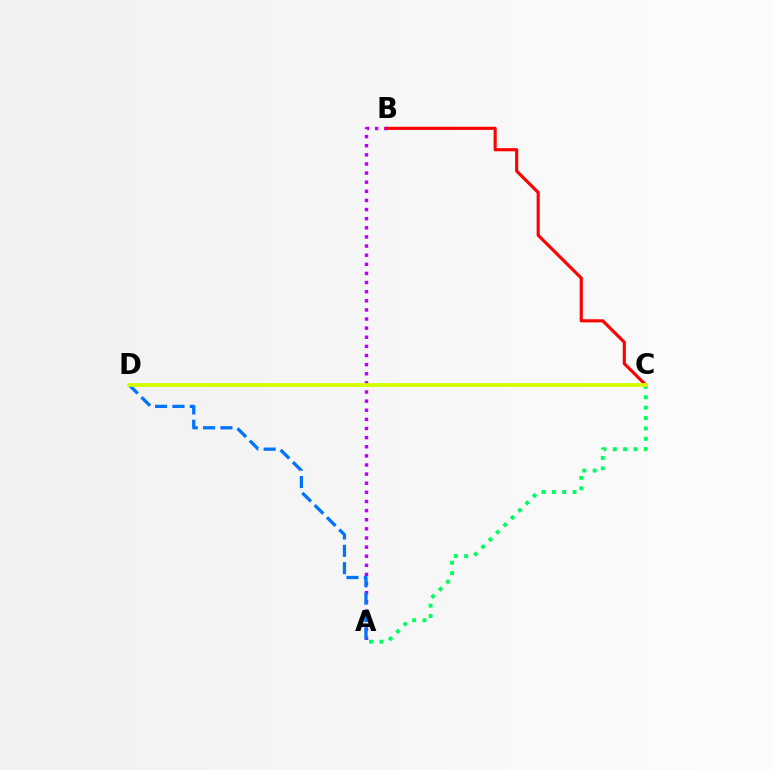{('A', 'B'): [{'color': '#b900ff', 'line_style': 'dotted', 'thickness': 2.48}], ('A', 'C'): [{'color': '#00ff5c', 'line_style': 'dotted', 'thickness': 2.82}], ('A', 'D'): [{'color': '#0074ff', 'line_style': 'dashed', 'thickness': 2.36}], ('B', 'C'): [{'color': '#ff0000', 'line_style': 'solid', 'thickness': 2.26}], ('C', 'D'): [{'color': '#d1ff00', 'line_style': 'solid', 'thickness': 2.72}]}